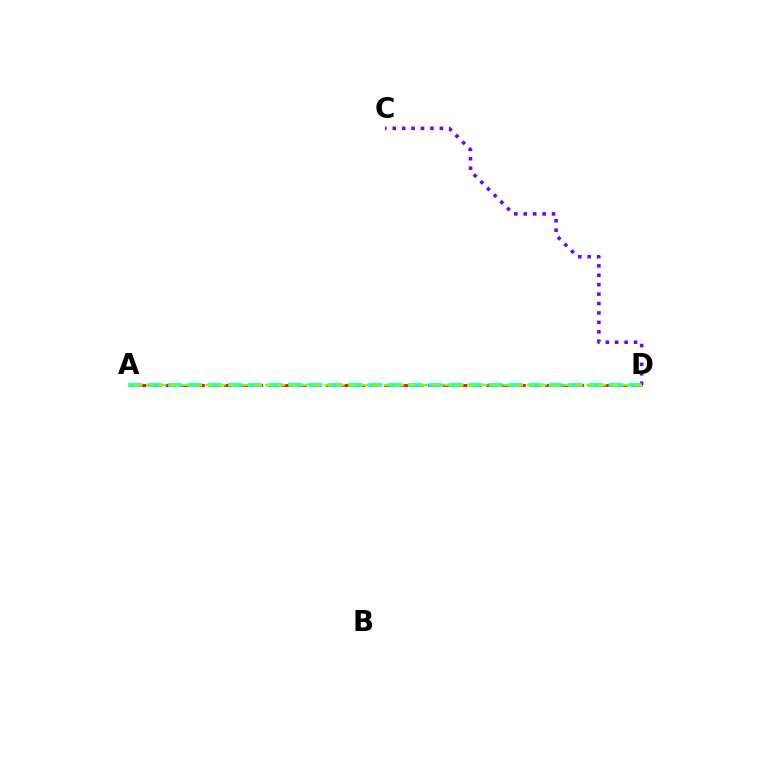{('A', 'D'): [{'color': '#ff0000', 'line_style': 'dashed', 'thickness': 1.98}, {'color': '#00fff6', 'line_style': 'dashed', 'thickness': 2.72}, {'color': '#84ff00', 'line_style': 'dashed', 'thickness': 1.62}], ('C', 'D'): [{'color': '#7200ff', 'line_style': 'dotted', 'thickness': 2.56}]}